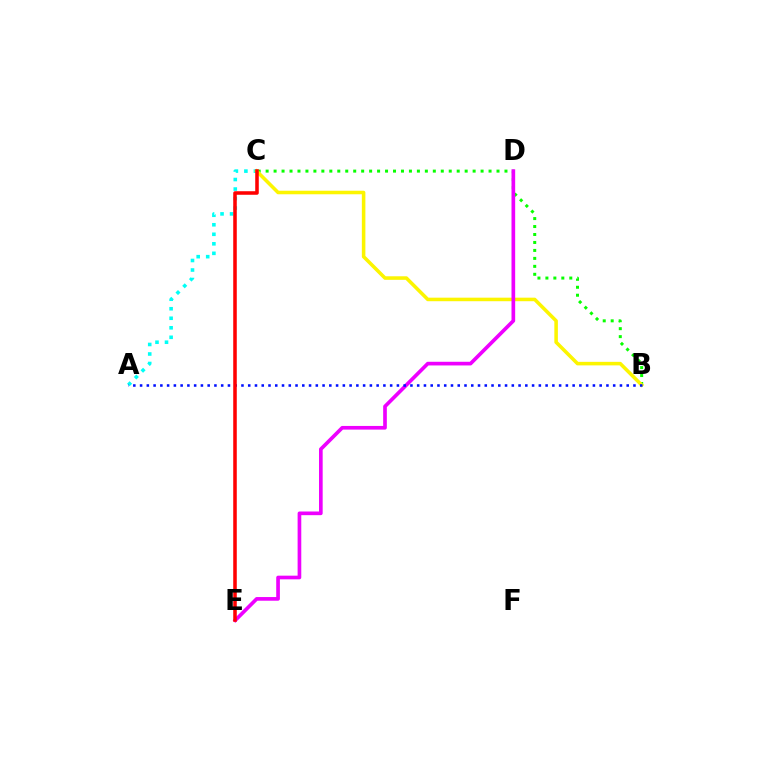{('A', 'C'): [{'color': '#00fff6', 'line_style': 'dotted', 'thickness': 2.59}], ('B', 'C'): [{'color': '#08ff00', 'line_style': 'dotted', 'thickness': 2.16}, {'color': '#fcf500', 'line_style': 'solid', 'thickness': 2.55}], ('D', 'E'): [{'color': '#ee00ff', 'line_style': 'solid', 'thickness': 2.64}], ('A', 'B'): [{'color': '#0010ff', 'line_style': 'dotted', 'thickness': 1.84}], ('C', 'E'): [{'color': '#ff0000', 'line_style': 'solid', 'thickness': 2.55}]}